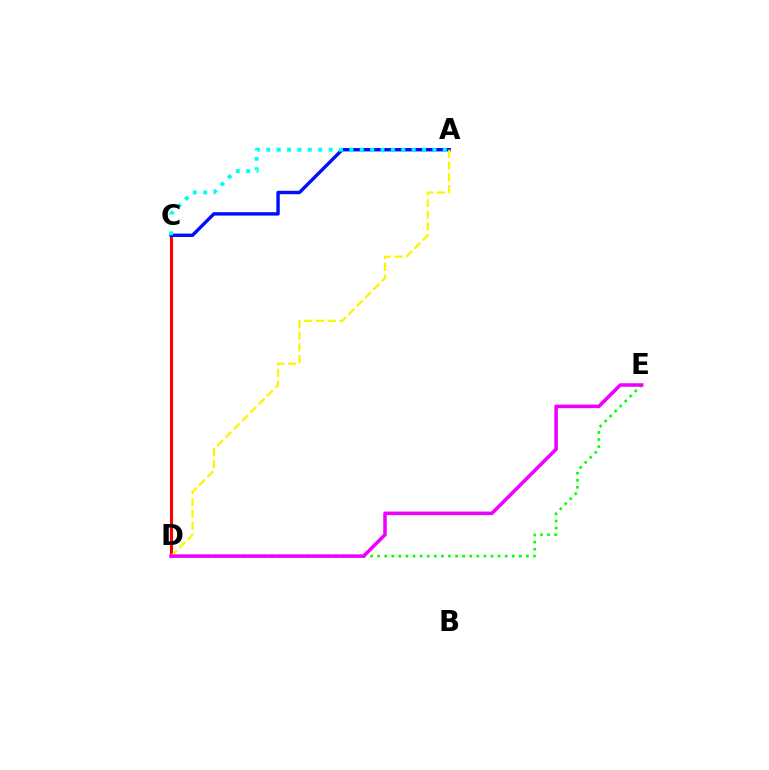{('C', 'D'): [{'color': '#ff0000', 'line_style': 'solid', 'thickness': 2.24}], ('D', 'E'): [{'color': '#08ff00', 'line_style': 'dotted', 'thickness': 1.93}, {'color': '#ee00ff', 'line_style': 'solid', 'thickness': 2.55}], ('A', 'C'): [{'color': '#0010ff', 'line_style': 'solid', 'thickness': 2.45}, {'color': '#00fff6', 'line_style': 'dotted', 'thickness': 2.82}], ('A', 'D'): [{'color': '#fcf500', 'line_style': 'dashed', 'thickness': 1.6}]}